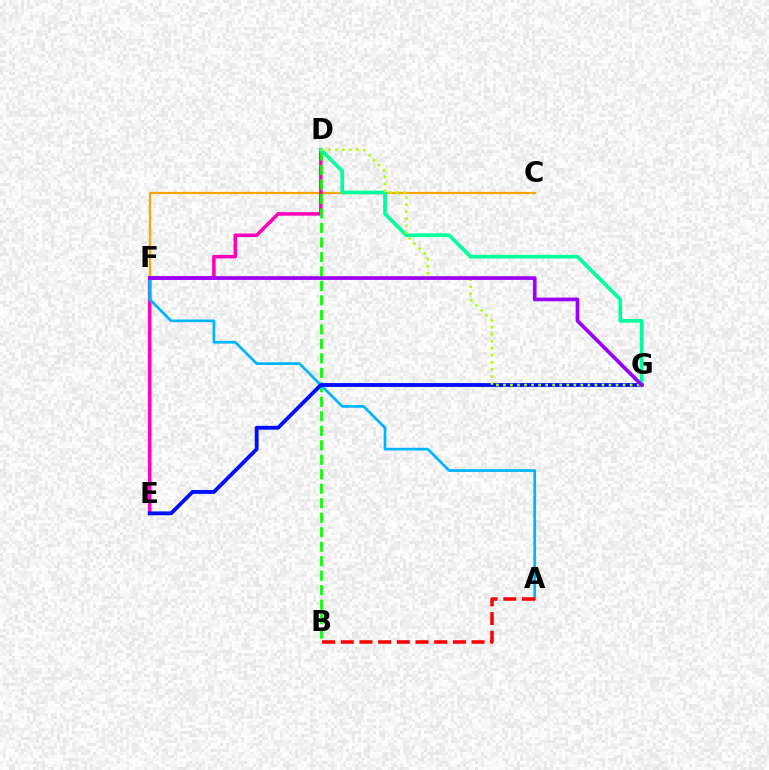{('C', 'F'): [{'color': '#ffa500', 'line_style': 'solid', 'thickness': 1.58}], ('D', 'E'): [{'color': '#ff00bd', 'line_style': 'solid', 'thickness': 2.54}], ('B', 'D'): [{'color': '#08ff00', 'line_style': 'dashed', 'thickness': 1.97}], ('A', 'F'): [{'color': '#00b5ff', 'line_style': 'solid', 'thickness': 1.97}], ('E', 'G'): [{'color': '#0010ff', 'line_style': 'solid', 'thickness': 2.77}], ('A', 'B'): [{'color': '#ff0000', 'line_style': 'dashed', 'thickness': 2.54}], ('D', 'G'): [{'color': '#00ff9d', 'line_style': 'solid', 'thickness': 2.66}, {'color': '#b3ff00', 'line_style': 'dotted', 'thickness': 1.91}], ('F', 'G'): [{'color': '#9b00ff', 'line_style': 'solid', 'thickness': 2.65}]}